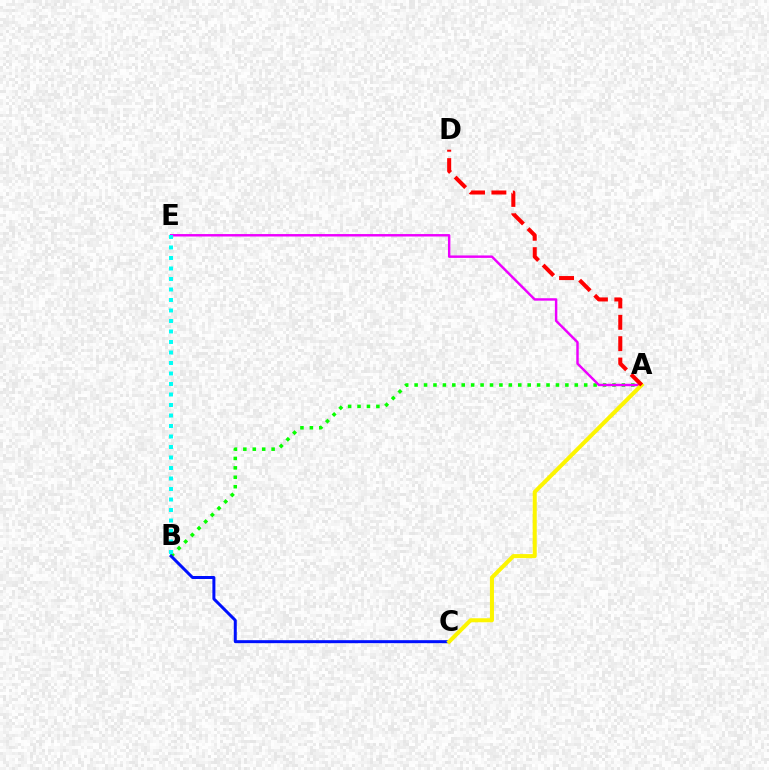{('A', 'B'): [{'color': '#08ff00', 'line_style': 'dotted', 'thickness': 2.56}], ('A', 'E'): [{'color': '#ee00ff', 'line_style': 'solid', 'thickness': 1.76}], ('B', 'E'): [{'color': '#00fff6', 'line_style': 'dotted', 'thickness': 2.85}], ('B', 'C'): [{'color': '#0010ff', 'line_style': 'solid', 'thickness': 2.15}], ('A', 'C'): [{'color': '#fcf500', 'line_style': 'solid', 'thickness': 2.91}], ('A', 'D'): [{'color': '#ff0000', 'line_style': 'dashed', 'thickness': 2.9}]}